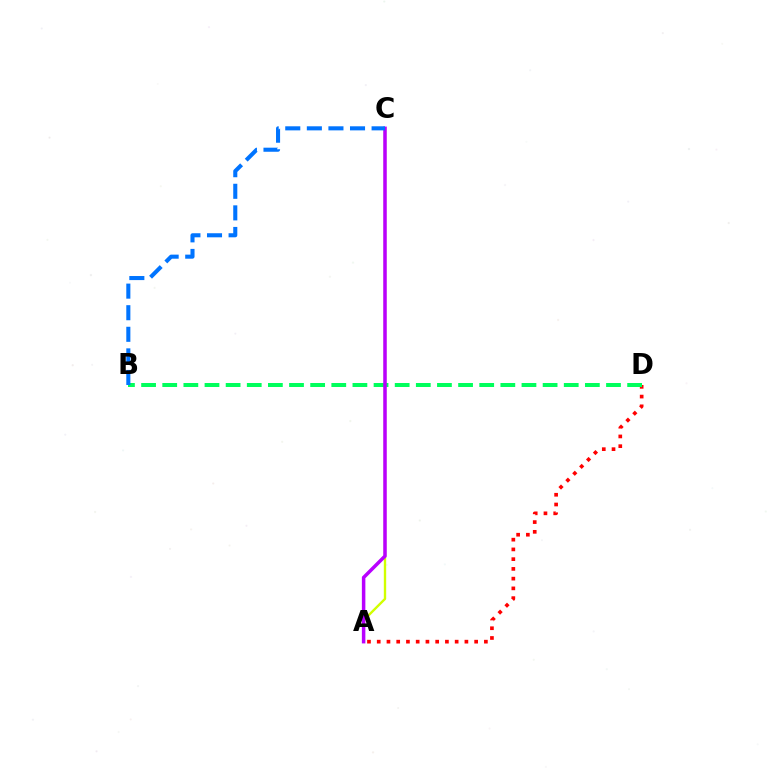{('A', 'D'): [{'color': '#ff0000', 'line_style': 'dotted', 'thickness': 2.65}], ('A', 'C'): [{'color': '#d1ff00', 'line_style': 'solid', 'thickness': 1.7}, {'color': '#b900ff', 'line_style': 'solid', 'thickness': 2.52}], ('B', 'D'): [{'color': '#00ff5c', 'line_style': 'dashed', 'thickness': 2.87}], ('B', 'C'): [{'color': '#0074ff', 'line_style': 'dashed', 'thickness': 2.93}]}